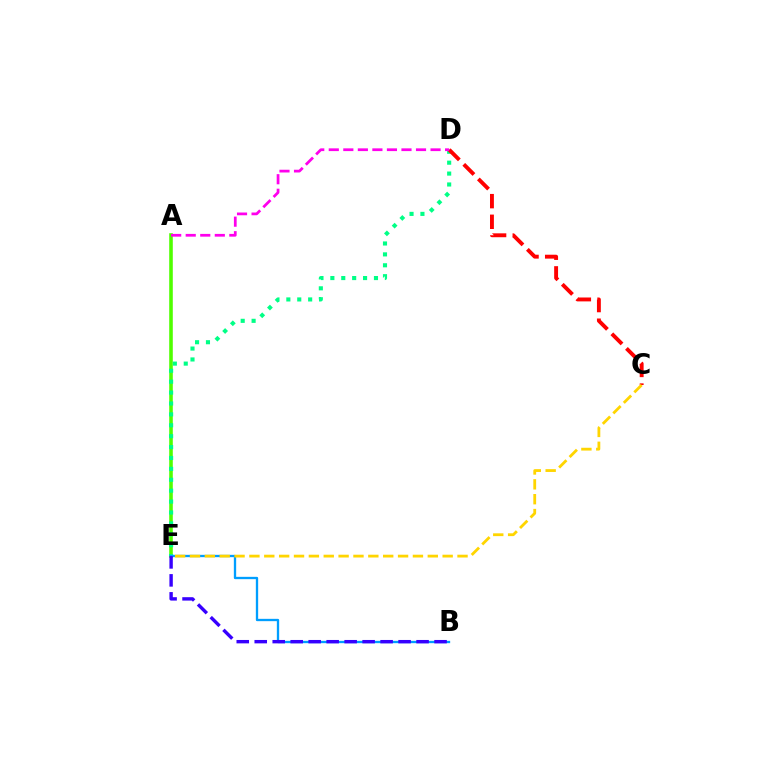{('A', 'E'): [{'color': '#4fff00', 'line_style': 'solid', 'thickness': 2.58}], ('D', 'E'): [{'color': '#00ff86', 'line_style': 'dotted', 'thickness': 2.96}], ('C', 'D'): [{'color': '#ff0000', 'line_style': 'dashed', 'thickness': 2.8}], ('B', 'E'): [{'color': '#009eff', 'line_style': 'solid', 'thickness': 1.67}, {'color': '#3700ff', 'line_style': 'dashed', 'thickness': 2.44}], ('A', 'D'): [{'color': '#ff00ed', 'line_style': 'dashed', 'thickness': 1.98}], ('C', 'E'): [{'color': '#ffd500', 'line_style': 'dashed', 'thickness': 2.02}]}